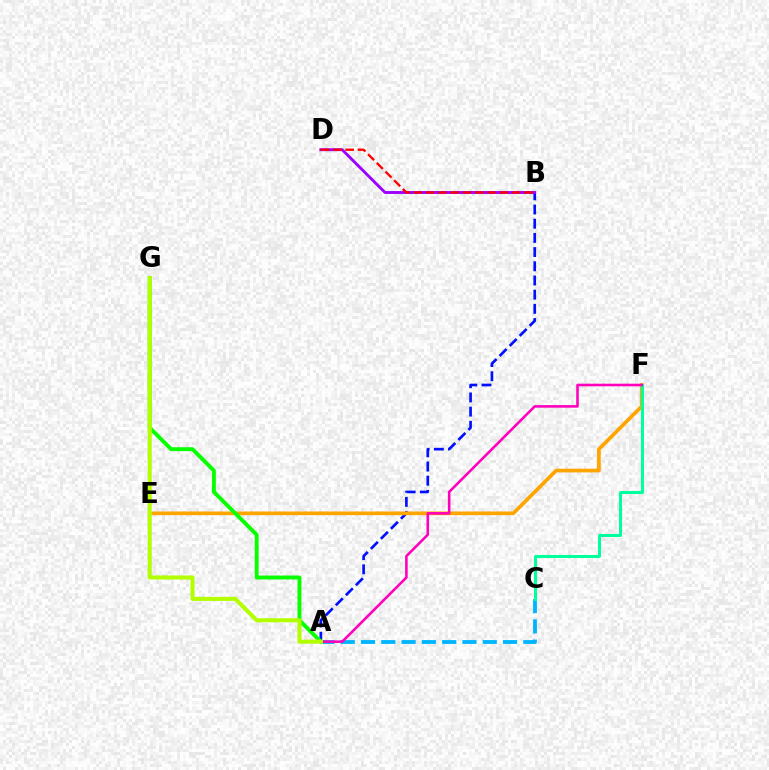{('A', 'B'): [{'color': '#0010ff', 'line_style': 'dashed', 'thickness': 1.93}], ('A', 'C'): [{'color': '#00b5ff', 'line_style': 'dashed', 'thickness': 2.76}], ('B', 'D'): [{'color': '#9b00ff', 'line_style': 'solid', 'thickness': 2.07}, {'color': '#ff0000', 'line_style': 'dashed', 'thickness': 1.67}], ('E', 'F'): [{'color': '#ffa500', 'line_style': 'solid', 'thickness': 2.66}], ('C', 'F'): [{'color': '#00ff9d', 'line_style': 'solid', 'thickness': 2.17}], ('A', 'G'): [{'color': '#08ff00', 'line_style': 'solid', 'thickness': 2.81}, {'color': '#b3ff00', 'line_style': 'solid', 'thickness': 2.92}], ('A', 'F'): [{'color': '#ff00bd', 'line_style': 'solid', 'thickness': 1.86}]}